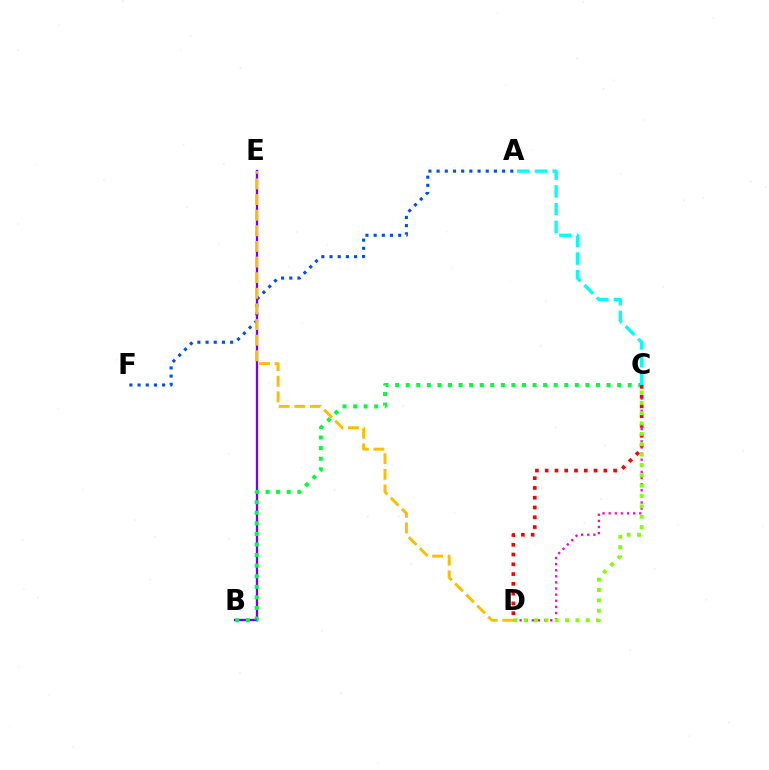{('A', 'F'): [{'color': '#004bff', 'line_style': 'dotted', 'thickness': 2.22}], ('C', 'D'): [{'color': '#ff00cf', 'line_style': 'dotted', 'thickness': 1.66}, {'color': '#ff0000', 'line_style': 'dotted', 'thickness': 2.66}, {'color': '#84ff00', 'line_style': 'dotted', 'thickness': 2.81}], ('B', 'E'): [{'color': '#7200ff', 'line_style': 'solid', 'thickness': 1.67}], ('B', 'C'): [{'color': '#00ff39', 'line_style': 'dotted', 'thickness': 2.87}], ('A', 'C'): [{'color': '#00fff6', 'line_style': 'dashed', 'thickness': 2.41}], ('D', 'E'): [{'color': '#ffbd00', 'line_style': 'dashed', 'thickness': 2.12}]}